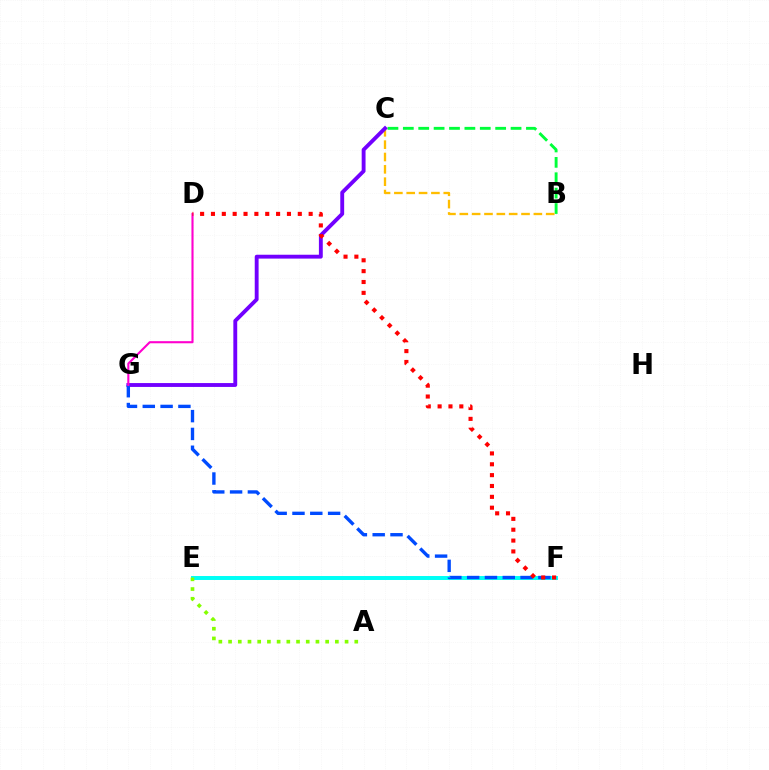{('B', 'C'): [{'color': '#00ff39', 'line_style': 'dashed', 'thickness': 2.09}, {'color': '#ffbd00', 'line_style': 'dashed', 'thickness': 1.68}], ('E', 'F'): [{'color': '#00fff6', 'line_style': 'solid', 'thickness': 2.85}], ('A', 'E'): [{'color': '#84ff00', 'line_style': 'dotted', 'thickness': 2.64}], ('C', 'G'): [{'color': '#7200ff', 'line_style': 'solid', 'thickness': 2.78}], ('F', 'G'): [{'color': '#004bff', 'line_style': 'dashed', 'thickness': 2.42}], ('D', 'G'): [{'color': '#ff00cf', 'line_style': 'solid', 'thickness': 1.52}], ('D', 'F'): [{'color': '#ff0000', 'line_style': 'dotted', 'thickness': 2.95}]}